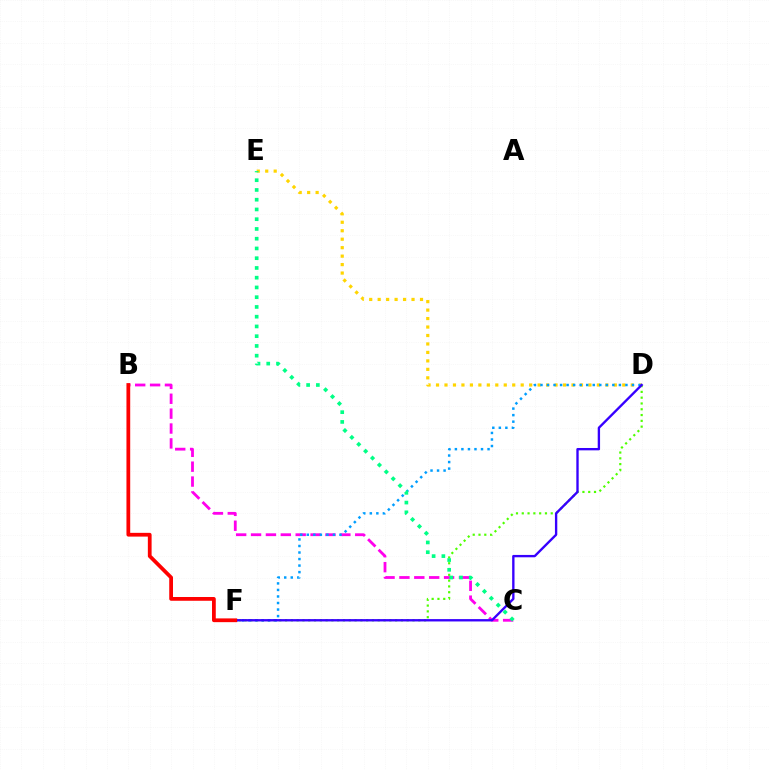{('D', 'F'): [{'color': '#4fff00', 'line_style': 'dotted', 'thickness': 1.57}, {'color': '#009eff', 'line_style': 'dotted', 'thickness': 1.78}, {'color': '#3700ff', 'line_style': 'solid', 'thickness': 1.7}], ('B', 'C'): [{'color': '#ff00ed', 'line_style': 'dashed', 'thickness': 2.02}], ('D', 'E'): [{'color': '#ffd500', 'line_style': 'dotted', 'thickness': 2.3}], ('B', 'F'): [{'color': '#ff0000', 'line_style': 'solid', 'thickness': 2.71}], ('C', 'E'): [{'color': '#00ff86', 'line_style': 'dotted', 'thickness': 2.65}]}